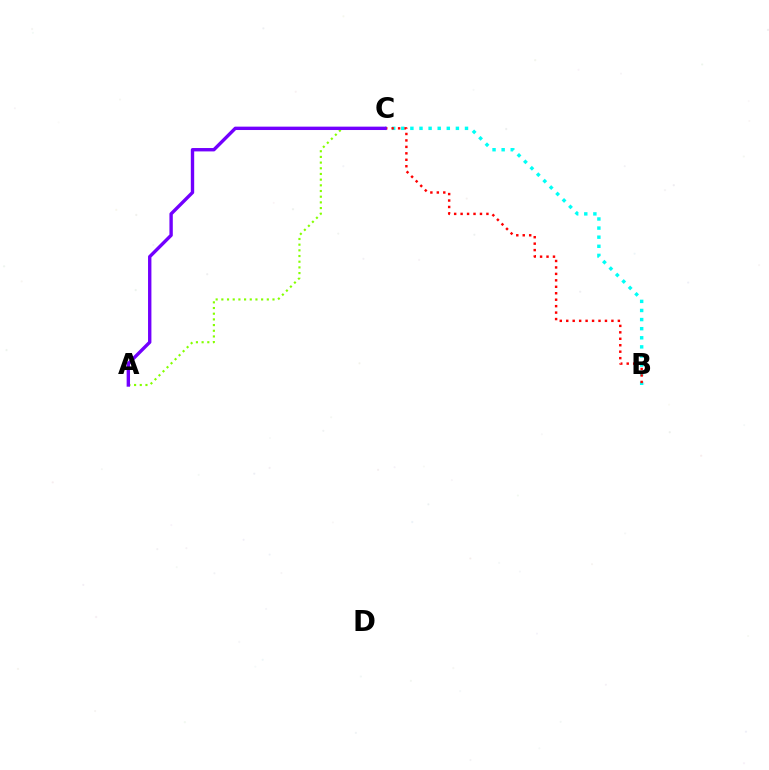{('A', 'C'): [{'color': '#84ff00', 'line_style': 'dotted', 'thickness': 1.54}, {'color': '#7200ff', 'line_style': 'solid', 'thickness': 2.43}], ('B', 'C'): [{'color': '#00fff6', 'line_style': 'dotted', 'thickness': 2.47}, {'color': '#ff0000', 'line_style': 'dotted', 'thickness': 1.75}]}